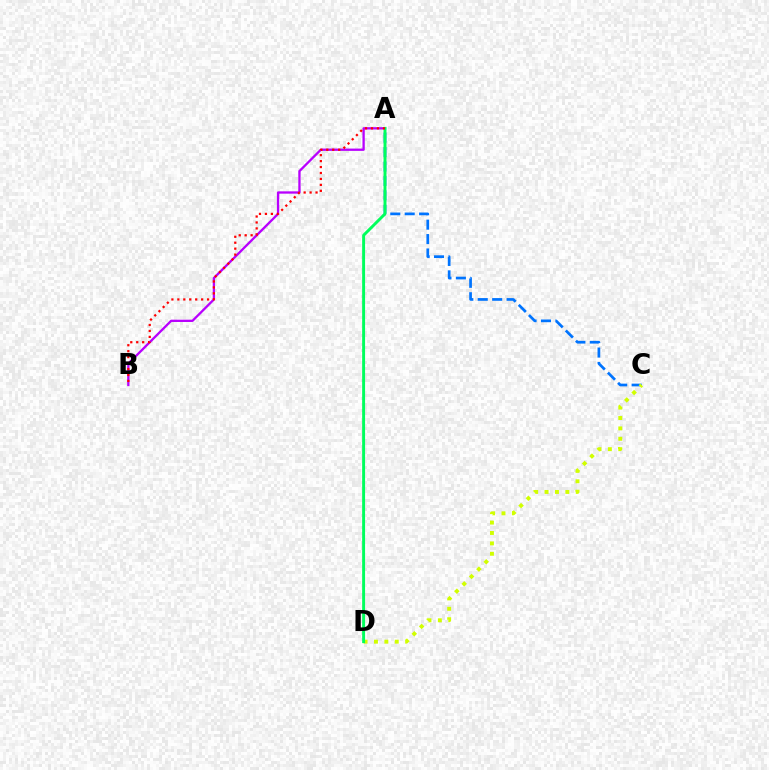{('A', 'B'): [{'color': '#b900ff', 'line_style': 'solid', 'thickness': 1.66}, {'color': '#ff0000', 'line_style': 'dotted', 'thickness': 1.62}], ('A', 'C'): [{'color': '#0074ff', 'line_style': 'dashed', 'thickness': 1.96}], ('C', 'D'): [{'color': '#d1ff00', 'line_style': 'dotted', 'thickness': 2.82}], ('A', 'D'): [{'color': '#00ff5c', 'line_style': 'solid', 'thickness': 2.11}]}